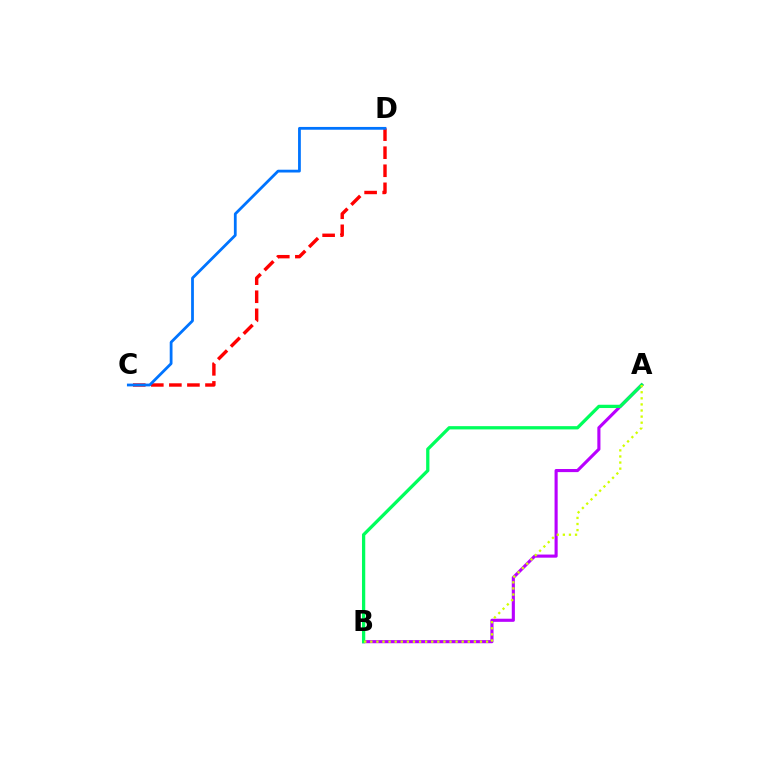{('C', 'D'): [{'color': '#ff0000', 'line_style': 'dashed', 'thickness': 2.45}, {'color': '#0074ff', 'line_style': 'solid', 'thickness': 2.0}], ('A', 'B'): [{'color': '#b900ff', 'line_style': 'solid', 'thickness': 2.24}, {'color': '#00ff5c', 'line_style': 'solid', 'thickness': 2.35}, {'color': '#d1ff00', 'line_style': 'dotted', 'thickness': 1.65}]}